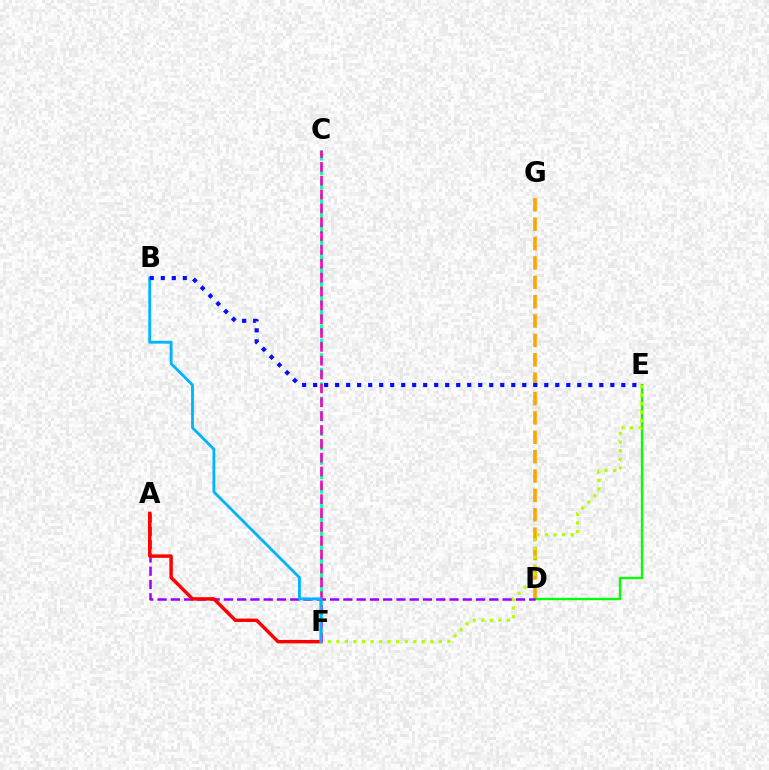{('D', 'G'): [{'color': '#ffa500', 'line_style': 'dashed', 'thickness': 2.63}], ('D', 'E'): [{'color': '#08ff00', 'line_style': 'solid', 'thickness': 1.7}], ('E', 'F'): [{'color': '#b3ff00', 'line_style': 'dotted', 'thickness': 2.32}], ('A', 'D'): [{'color': '#9b00ff', 'line_style': 'dashed', 'thickness': 1.8}], ('C', 'F'): [{'color': '#00ff9d', 'line_style': 'dashed', 'thickness': 1.97}, {'color': '#ff00bd', 'line_style': 'dashed', 'thickness': 1.88}], ('A', 'F'): [{'color': '#ff0000', 'line_style': 'solid', 'thickness': 2.48}], ('B', 'F'): [{'color': '#00b5ff', 'line_style': 'solid', 'thickness': 2.04}], ('B', 'E'): [{'color': '#0010ff', 'line_style': 'dotted', 'thickness': 2.99}]}